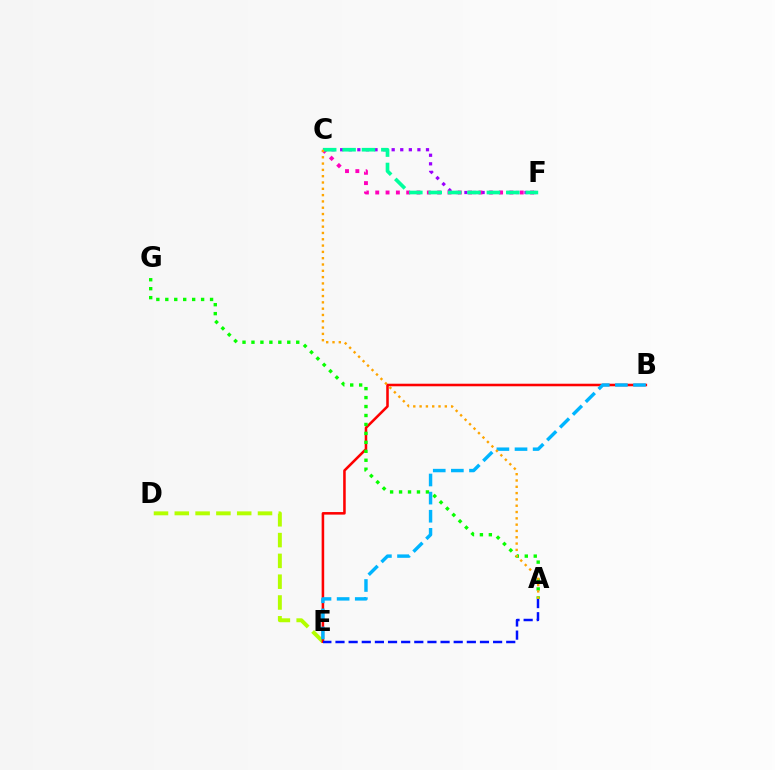{('C', 'F'): [{'color': '#9b00ff', 'line_style': 'dotted', 'thickness': 2.33}, {'color': '#ff00bd', 'line_style': 'dotted', 'thickness': 2.8}, {'color': '#00ff9d', 'line_style': 'dashed', 'thickness': 2.63}], ('D', 'E'): [{'color': '#b3ff00', 'line_style': 'dashed', 'thickness': 2.83}], ('B', 'E'): [{'color': '#ff0000', 'line_style': 'solid', 'thickness': 1.84}, {'color': '#00b5ff', 'line_style': 'dashed', 'thickness': 2.46}], ('A', 'G'): [{'color': '#08ff00', 'line_style': 'dotted', 'thickness': 2.43}], ('A', 'C'): [{'color': '#ffa500', 'line_style': 'dotted', 'thickness': 1.71}], ('A', 'E'): [{'color': '#0010ff', 'line_style': 'dashed', 'thickness': 1.78}]}